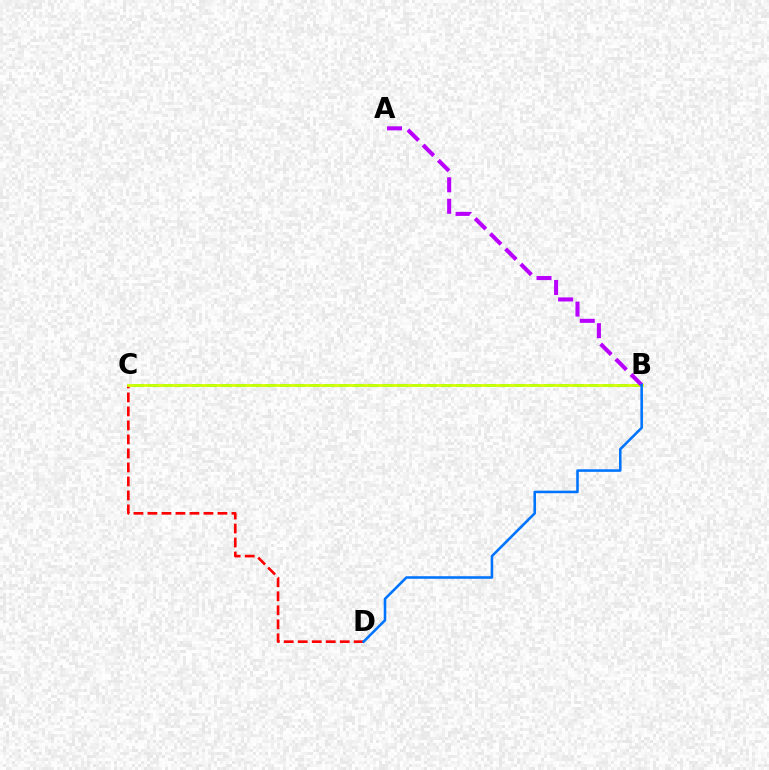{('C', 'D'): [{'color': '#ff0000', 'line_style': 'dashed', 'thickness': 1.9}], ('B', 'C'): [{'color': '#00ff5c', 'line_style': 'dashed', 'thickness': 1.99}, {'color': '#d1ff00', 'line_style': 'solid', 'thickness': 1.96}], ('A', 'B'): [{'color': '#b900ff', 'line_style': 'dashed', 'thickness': 2.92}], ('B', 'D'): [{'color': '#0074ff', 'line_style': 'solid', 'thickness': 1.85}]}